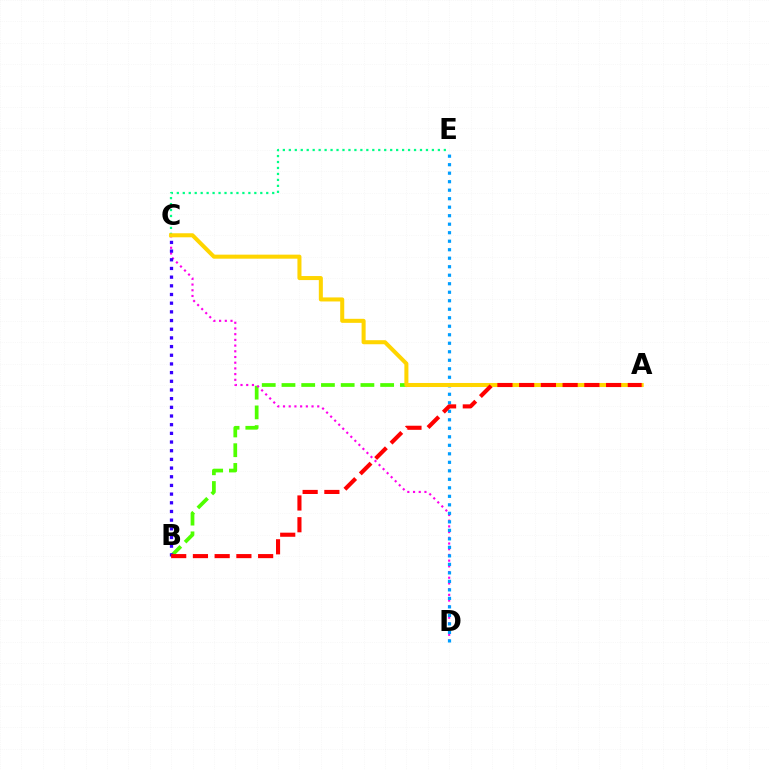{('A', 'B'): [{'color': '#4fff00', 'line_style': 'dashed', 'thickness': 2.68}, {'color': '#ff0000', 'line_style': 'dashed', 'thickness': 2.95}], ('C', 'D'): [{'color': '#ff00ed', 'line_style': 'dotted', 'thickness': 1.55}], ('D', 'E'): [{'color': '#009eff', 'line_style': 'dotted', 'thickness': 2.31}], ('C', 'E'): [{'color': '#00ff86', 'line_style': 'dotted', 'thickness': 1.62}], ('A', 'C'): [{'color': '#ffd500', 'line_style': 'solid', 'thickness': 2.91}], ('B', 'C'): [{'color': '#3700ff', 'line_style': 'dotted', 'thickness': 2.36}]}